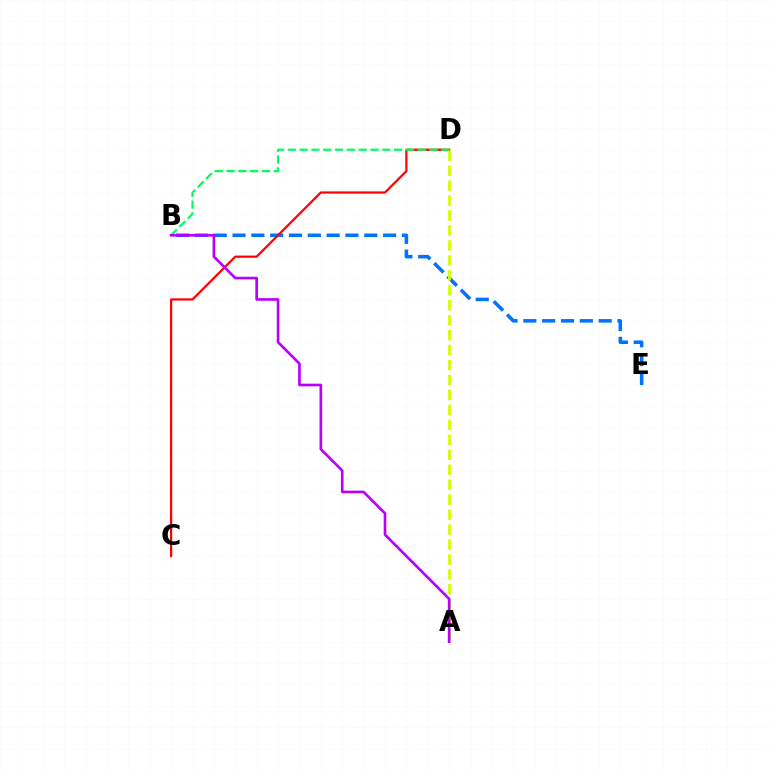{('B', 'E'): [{'color': '#0074ff', 'line_style': 'dashed', 'thickness': 2.56}], ('C', 'D'): [{'color': '#ff0000', 'line_style': 'solid', 'thickness': 1.59}], ('B', 'D'): [{'color': '#00ff5c', 'line_style': 'dashed', 'thickness': 1.6}], ('A', 'D'): [{'color': '#d1ff00', 'line_style': 'dashed', 'thickness': 2.03}], ('A', 'B'): [{'color': '#b900ff', 'line_style': 'solid', 'thickness': 1.91}]}